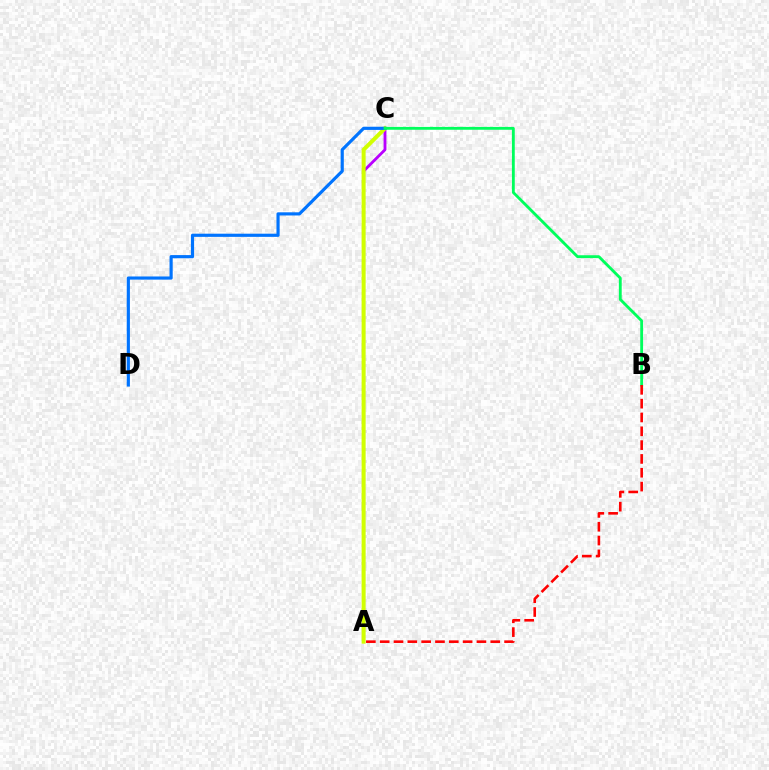{('A', 'C'): [{'color': '#b900ff', 'line_style': 'solid', 'thickness': 2.04}, {'color': '#d1ff00', 'line_style': 'solid', 'thickness': 2.89}], ('C', 'D'): [{'color': '#0074ff', 'line_style': 'solid', 'thickness': 2.28}], ('B', 'C'): [{'color': '#00ff5c', 'line_style': 'solid', 'thickness': 2.05}], ('A', 'B'): [{'color': '#ff0000', 'line_style': 'dashed', 'thickness': 1.88}]}